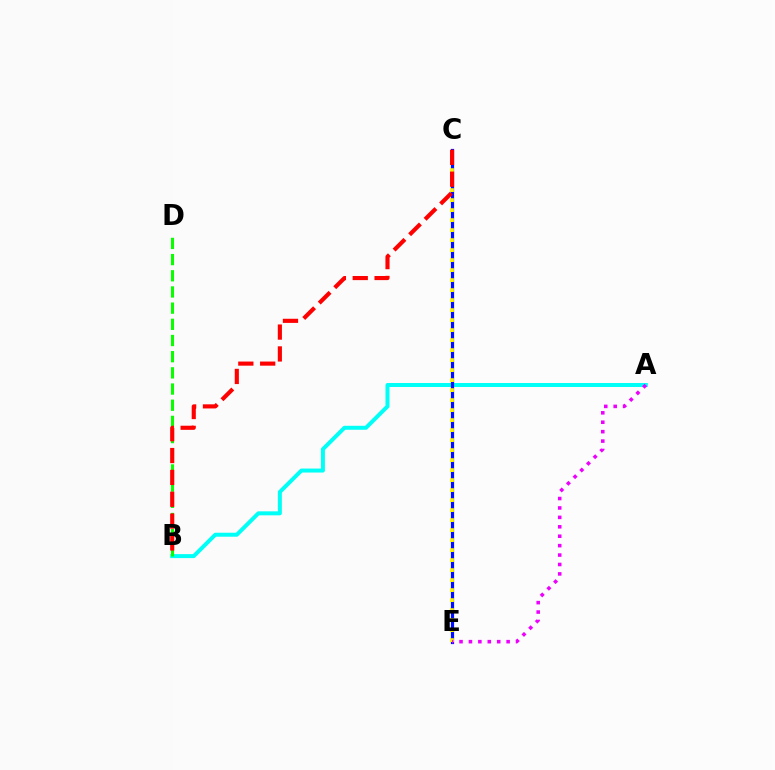{('A', 'B'): [{'color': '#00fff6', 'line_style': 'solid', 'thickness': 2.86}], ('C', 'E'): [{'color': '#0010ff', 'line_style': 'solid', 'thickness': 2.31}, {'color': '#fcf500', 'line_style': 'dotted', 'thickness': 2.72}], ('B', 'D'): [{'color': '#08ff00', 'line_style': 'dashed', 'thickness': 2.2}], ('B', 'C'): [{'color': '#ff0000', 'line_style': 'dashed', 'thickness': 2.97}], ('A', 'E'): [{'color': '#ee00ff', 'line_style': 'dotted', 'thickness': 2.56}]}